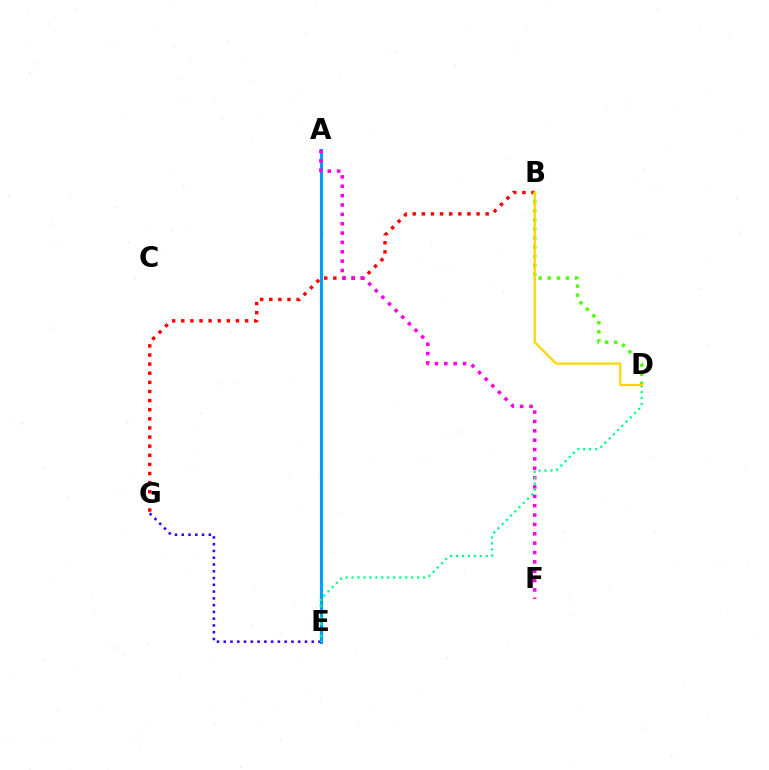{('A', 'E'): [{'color': '#009eff', 'line_style': 'solid', 'thickness': 2.27}], ('B', 'G'): [{'color': '#ff0000', 'line_style': 'dotted', 'thickness': 2.48}], ('E', 'G'): [{'color': '#3700ff', 'line_style': 'dotted', 'thickness': 1.84}], ('B', 'D'): [{'color': '#4fff00', 'line_style': 'dotted', 'thickness': 2.47}, {'color': '#ffd500', 'line_style': 'solid', 'thickness': 1.62}], ('A', 'F'): [{'color': '#ff00ed', 'line_style': 'dotted', 'thickness': 2.54}], ('D', 'E'): [{'color': '#00ff86', 'line_style': 'dotted', 'thickness': 1.62}]}